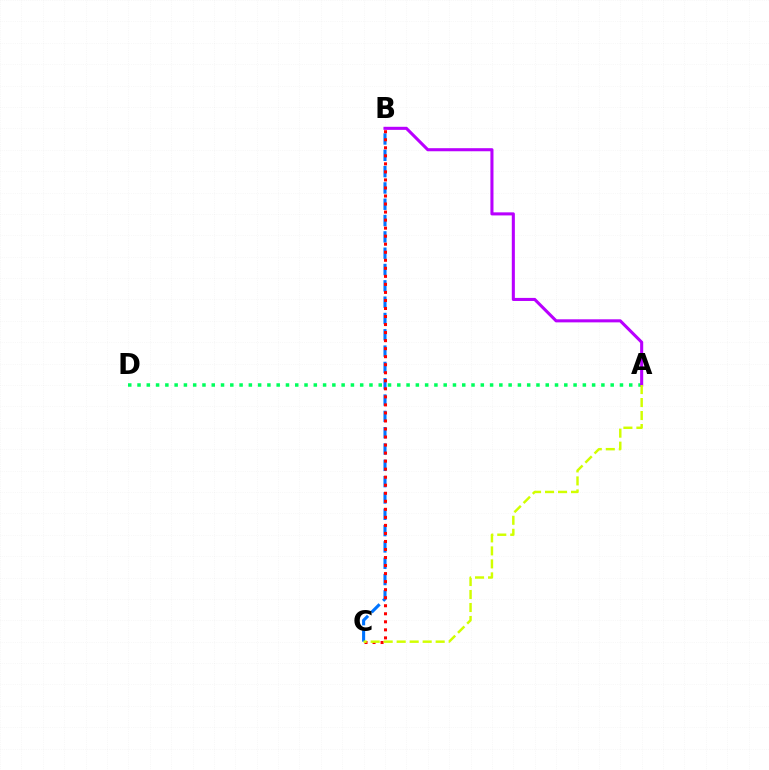{('B', 'C'): [{'color': '#0074ff', 'line_style': 'dashed', 'thickness': 2.22}, {'color': '#ff0000', 'line_style': 'dotted', 'thickness': 2.18}], ('A', 'D'): [{'color': '#00ff5c', 'line_style': 'dotted', 'thickness': 2.52}], ('A', 'B'): [{'color': '#b900ff', 'line_style': 'solid', 'thickness': 2.21}], ('A', 'C'): [{'color': '#d1ff00', 'line_style': 'dashed', 'thickness': 1.77}]}